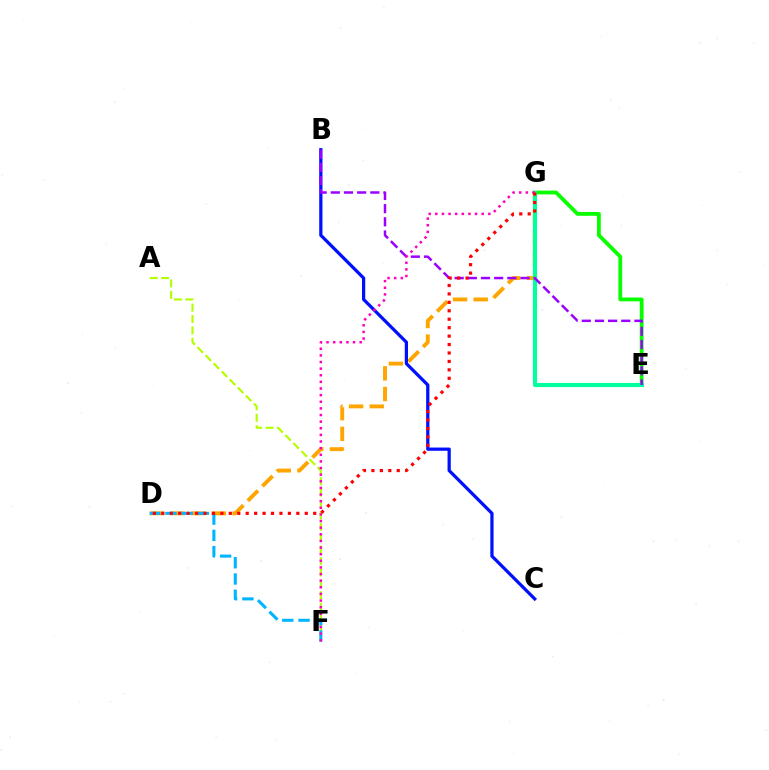{('E', 'G'): [{'color': '#08ff00', 'line_style': 'solid', 'thickness': 2.73}, {'color': '#00ff9d', 'line_style': 'solid', 'thickness': 2.96}], ('D', 'G'): [{'color': '#ffa500', 'line_style': 'dashed', 'thickness': 2.81}, {'color': '#ff0000', 'line_style': 'dotted', 'thickness': 2.29}], ('B', 'C'): [{'color': '#0010ff', 'line_style': 'solid', 'thickness': 2.33}], ('A', 'F'): [{'color': '#b3ff00', 'line_style': 'dashed', 'thickness': 1.55}], ('B', 'E'): [{'color': '#9b00ff', 'line_style': 'dashed', 'thickness': 1.79}], ('D', 'F'): [{'color': '#00b5ff', 'line_style': 'dashed', 'thickness': 2.21}], ('F', 'G'): [{'color': '#ff00bd', 'line_style': 'dotted', 'thickness': 1.8}]}